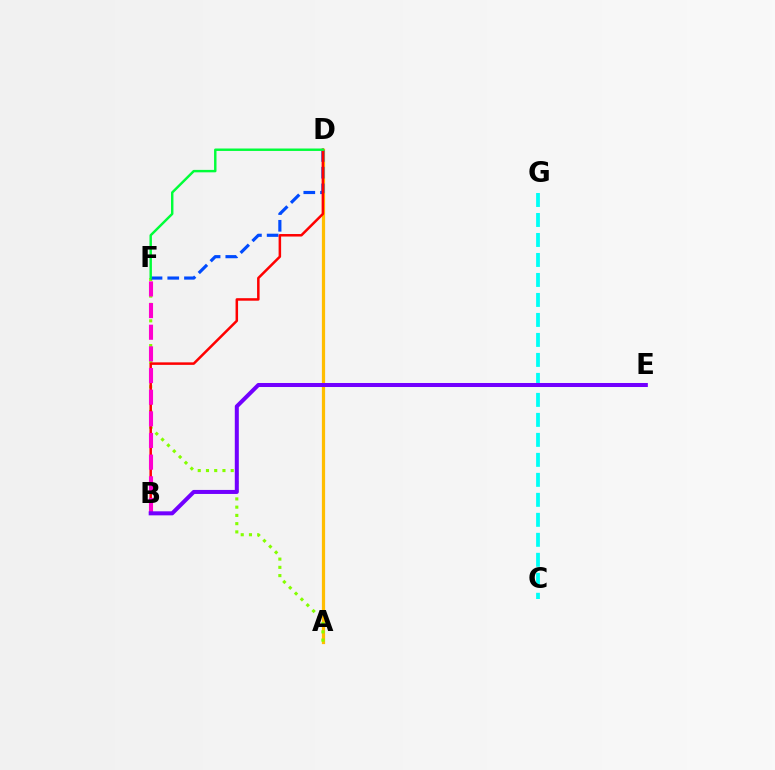{('A', 'D'): [{'color': '#ffbd00', 'line_style': 'solid', 'thickness': 2.32}], ('A', 'F'): [{'color': '#84ff00', 'line_style': 'dotted', 'thickness': 2.24}], ('C', 'G'): [{'color': '#00fff6', 'line_style': 'dashed', 'thickness': 2.72}], ('D', 'F'): [{'color': '#004bff', 'line_style': 'dashed', 'thickness': 2.27}, {'color': '#00ff39', 'line_style': 'solid', 'thickness': 1.76}], ('B', 'D'): [{'color': '#ff0000', 'line_style': 'solid', 'thickness': 1.81}], ('B', 'F'): [{'color': '#ff00cf', 'line_style': 'dashed', 'thickness': 2.94}], ('B', 'E'): [{'color': '#7200ff', 'line_style': 'solid', 'thickness': 2.9}]}